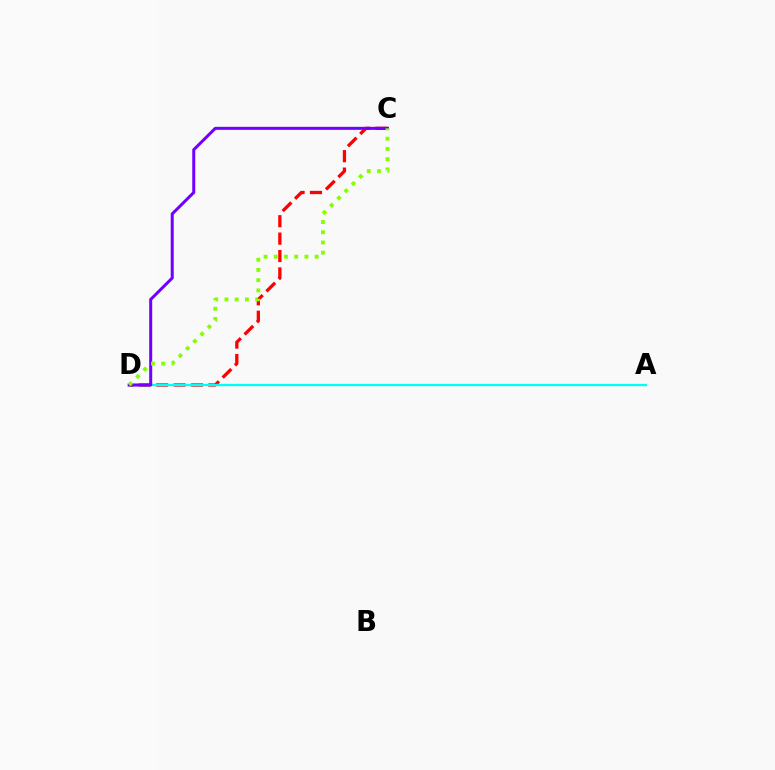{('C', 'D'): [{'color': '#ff0000', 'line_style': 'dashed', 'thickness': 2.37}, {'color': '#7200ff', 'line_style': 'solid', 'thickness': 2.17}, {'color': '#84ff00', 'line_style': 'dotted', 'thickness': 2.78}], ('A', 'D'): [{'color': '#00fff6', 'line_style': 'solid', 'thickness': 1.66}]}